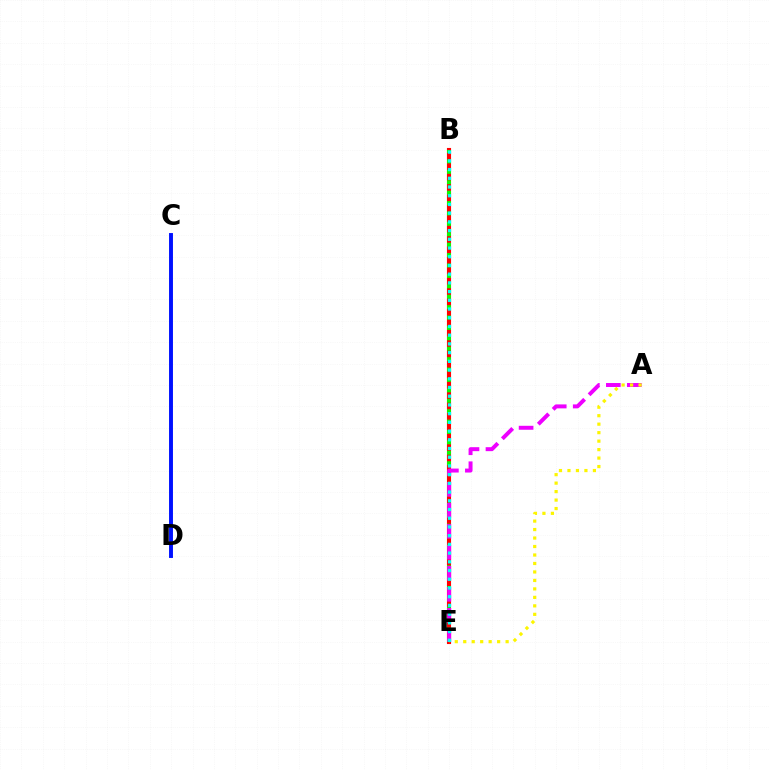{('B', 'E'): [{'color': '#ff0000', 'line_style': 'solid', 'thickness': 2.96}, {'color': '#08ff00', 'line_style': 'dotted', 'thickness': 2.83}, {'color': '#00fff6', 'line_style': 'dotted', 'thickness': 2.37}], ('C', 'D'): [{'color': '#0010ff', 'line_style': 'solid', 'thickness': 2.82}], ('A', 'E'): [{'color': '#ee00ff', 'line_style': 'dashed', 'thickness': 2.85}, {'color': '#fcf500', 'line_style': 'dotted', 'thickness': 2.3}]}